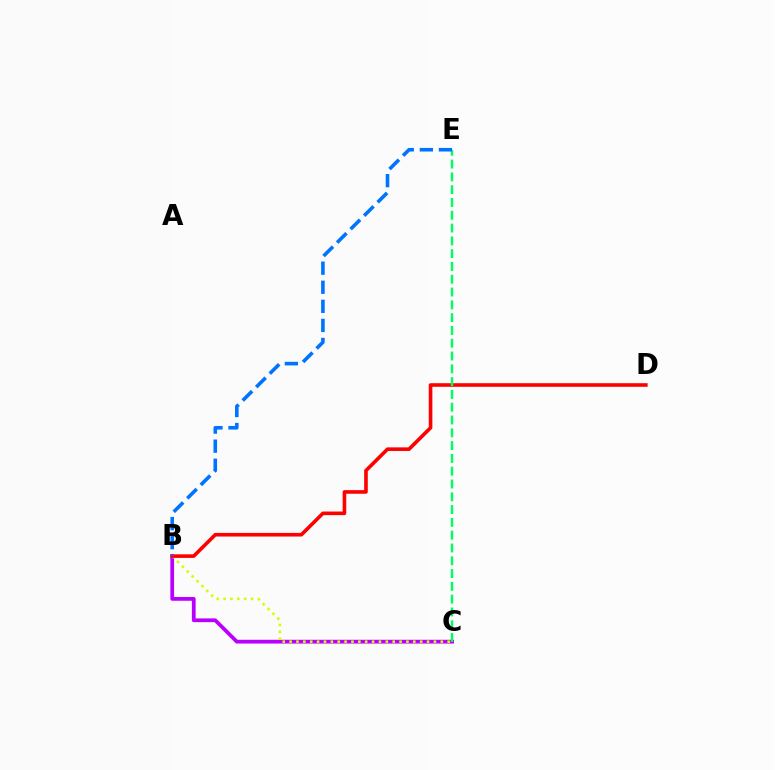{('B', 'C'): [{'color': '#b900ff', 'line_style': 'solid', 'thickness': 2.71}, {'color': '#d1ff00', 'line_style': 'dotted', 'thickness': 1.87}], ('B', 'D'): [{'color': '#ff0000', 'line_style': 'solid', 'thickness': 2.6}], ('C', 'E'): [{'color': '#00ff5c', 'line_style': 'dashed', 'thickness': 1.74}], ('B', 'E'): [{'color': '#0074ff', 'line_style': 'dashed', 'thickness': 2.59}]}